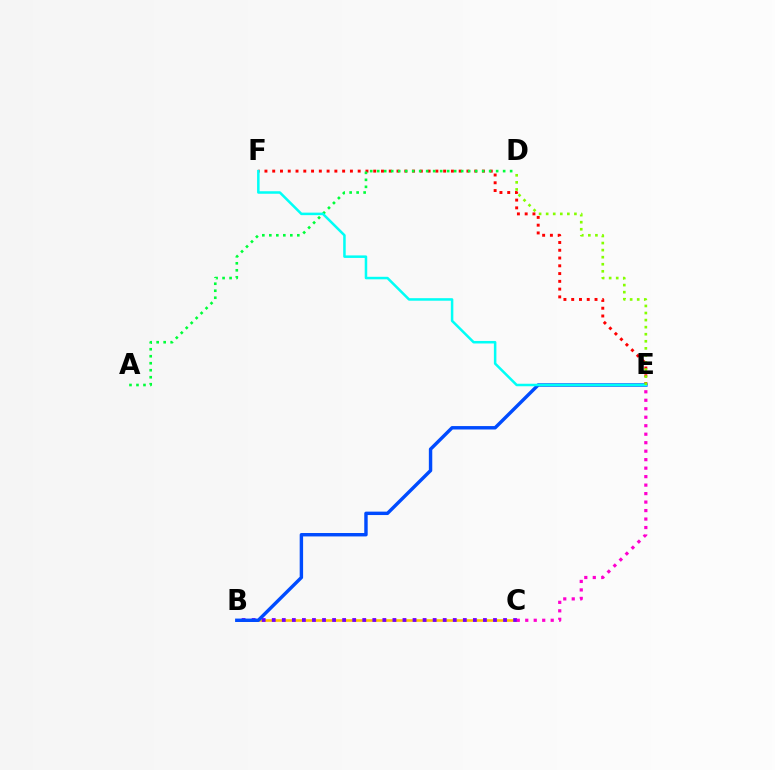{('B', 'C'): [{'color': '#ffbd00', 'line_style': 'solid', 'thickness': 1.88}, {'color': '#7200ff', 'line_style': 'dotted', 'thickness': 2.73}], ('E', 'F'): [{'color': '#ff0000', 'line_style': 'dotted', 'thickness': 2.11}, {'color': '#00fff6', 'line_style': 'solid', 'thickness': 1.81}], ('B', 'E'): [{'color': '#004bff', 'line_style': 'solid', 'thickness': 2.46}], ('A', 'D'): [{'color': '#00ff39', 'line_style': 'dotted', 'thickness': 1.9}], ('C', 'E'): [{'color': '#ff00cf', 'line_style': 'dotted', 'thickness': 2.31}], ('D', 'E'): [{'color': '#84ff00', 'line_style': 'dotted', 'thickness': 1.92}]}